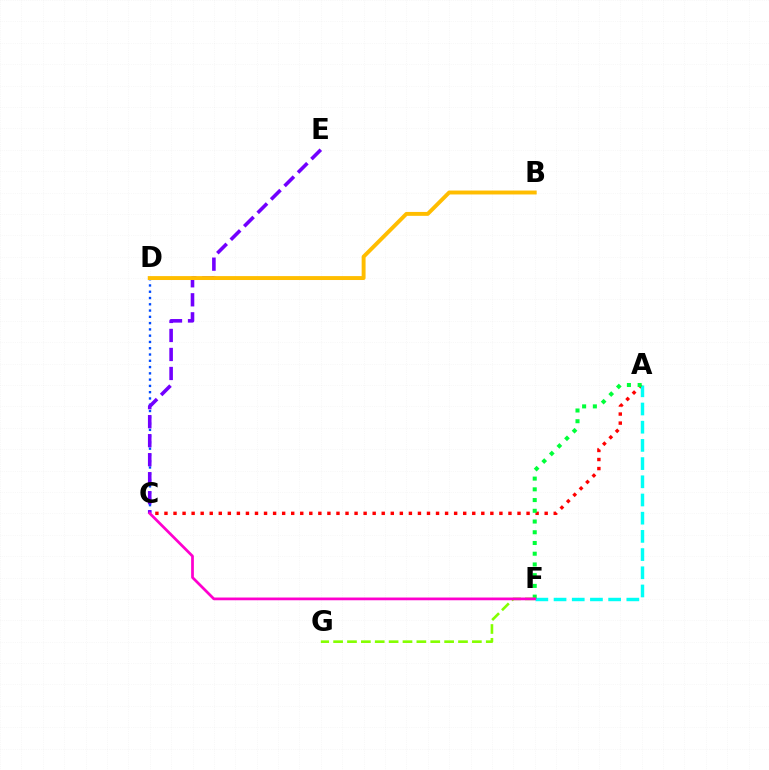{('C', 'D'): [{'color': '#004bff', 'line_style': 'dotted', 'thickness': 1.71}], ('C', 'E'): [{'color': '#7200ff', 'line_style': 'dashed', 'thickness': 2.58}], ('A', 'C'): [{'color': '#ff0000', 'line_style': 'dotted', 'thickness': 2.46}], ('A', 'F'): [{'color': '#00fff6', 'line_style': 'dashed', 'thickness': 2.47}, {'color': '#00ff39', 'line_style': 'dotted', 'thickness': 2.92}], ('B', 'D'): [{'color': '#ffbd00', 'line_style': 'solid', 'thickness': 2.82}], ('F', 'G'): [{'color': '#84ff00', 'line_style': 'dashed', 'thickness': 1.89}], ('C', 'F'): [{'color': '#ff00cf', 'line_style': 'solid', 'thickness': 1.97}]}